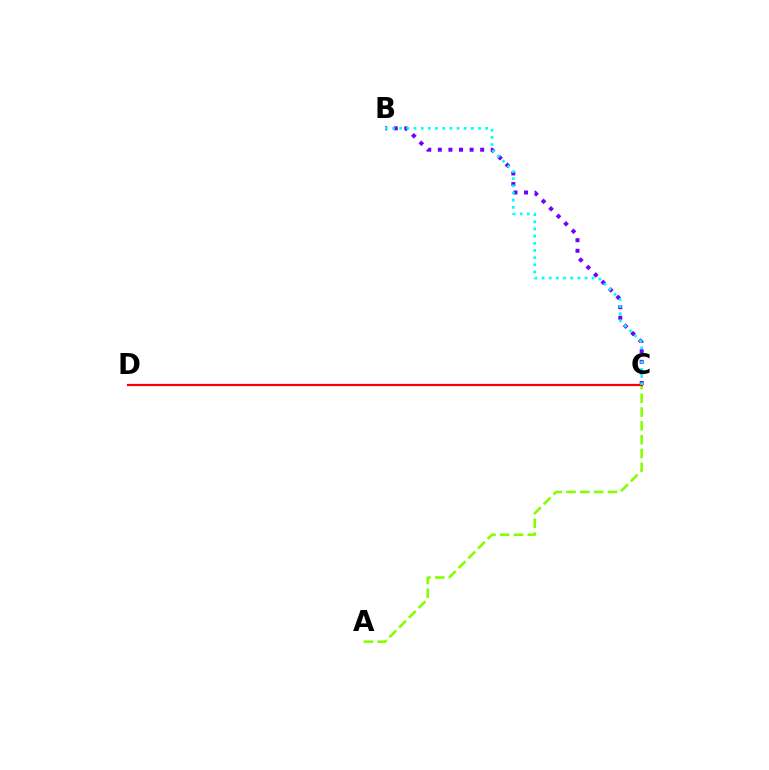{('B', 'C'): [{'color': '#7200ff', 'line_style': 'dotted', 'thickness': 2.88}, {'color': '#00fff6', 'line_style': 'dotted', 'thickness': 1.95}], ('A', 'C'): [{'color': '#84ff00', 'line_style': 'dashed', 'thickness': 1.87}], ('C', 'D'): [{'color': '#ff0000', 'line_style': 'solid', 'thickness': 1.59}]}